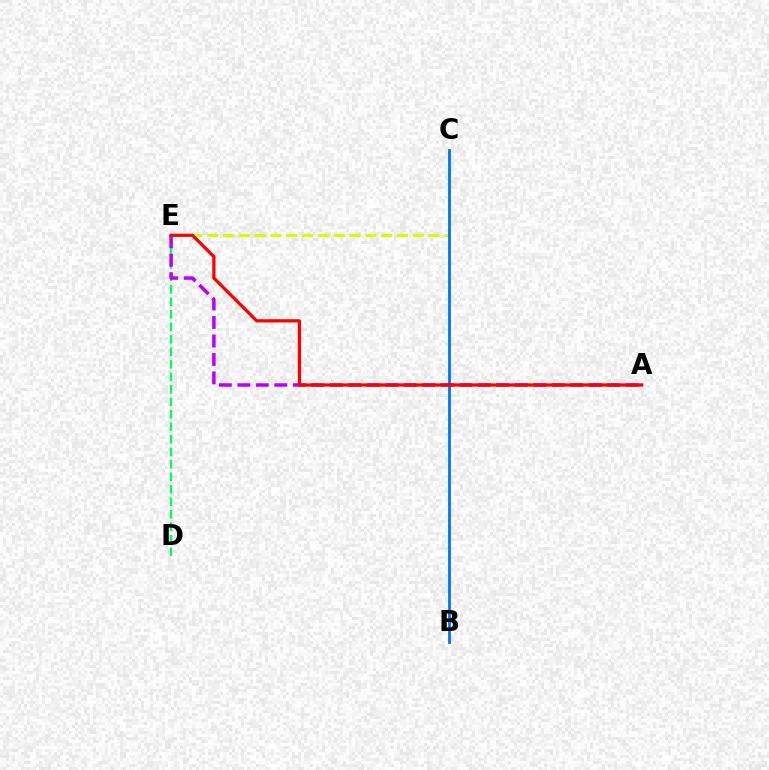{('C', 'E'): [{'color': '#d1ff00', 'line_style': 'dashed', 'thickness': 2.15}], ('D', 'E'): [{'color': '#00ff5c', 'line_style': 'dashed', 'thickness': 1.7}], ('B', 'C'): [{'color': '#0074ff', 'line_style': 'solid', 'thickness': 2.0}], ('A', 'E'): [{'color': '#b900ff', 'line_style': 'dashed', 'thickness': 2.51}, {'color': '#ff0000', 'line_style': 'solid', 'thickness': 2.34}]}